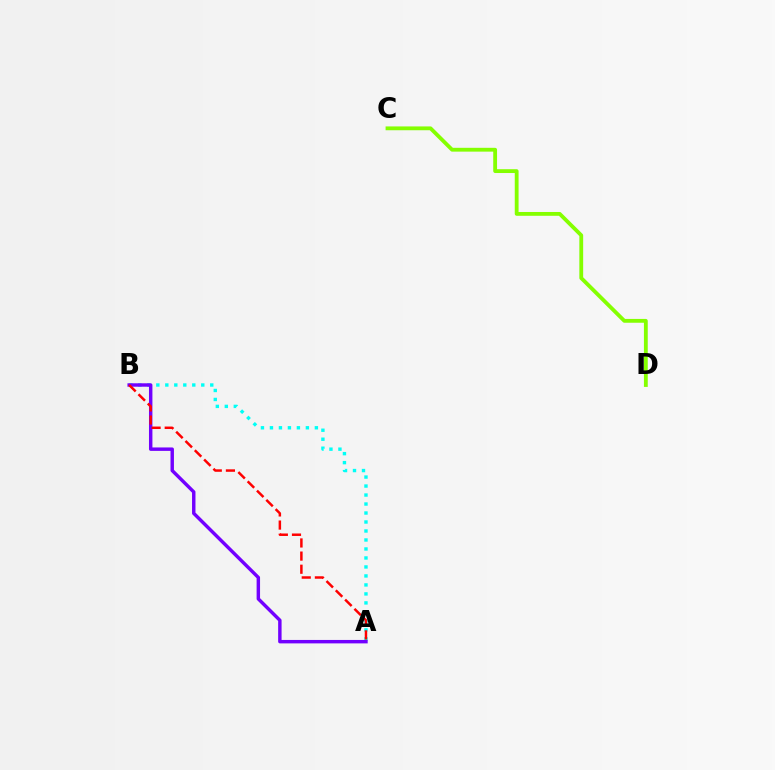{('C', 'D'): [{'color': '#84ff00', 'line_style': 'solid', 'thickness': 2.75}], ('A', 'B'): [{'color': '#00fff6', 'line_style': 'dotted', 'thickness': 2.44}, {'color': '#7200ff', 'line_style': 'solid', 'thickness': 2.47}, {'color': '#ff0000', 'line_style': 'dashed', 'thickness': 1.78}]}